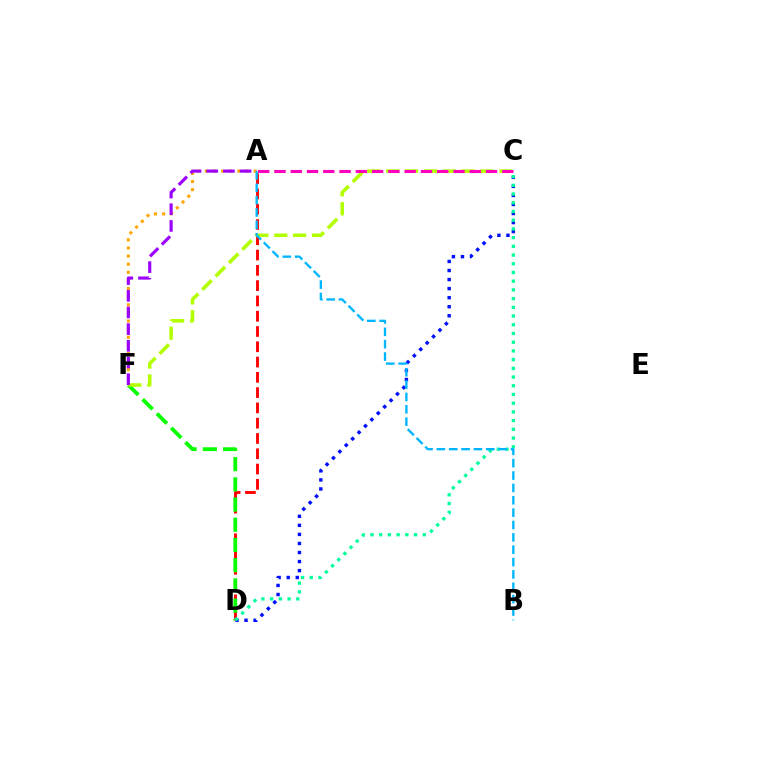{('A', 'D'): [{'color': '#ff0000', 'line_style': 'dashed', 'thickness': 2.08}], ('A', 'F'): [{'color': '#ffa500', 'line_style': 'dotted', 'thickness': 2.21}, {'color': '#9b00ff', 'line_style': 'dashed', 'thickness': 2.27}], ('C', 'D'): [{'color': '#0010ff', 'line_style': 'dotted', 'thickness': 2.46}, {'color': '#00ff9d', 'line_style': 'dotted', 'thickness': 2.37}], ('D', 'F'): [{'color': '#08ff00', 'line_style': 'dashed', 'thickness': 2.75}], ('C', 'F'): [{'color': '#b3ff00', 'line_style': 'dashed', 'thickness': 2.56}], ('A', 'C'): [{'color': '#ff00bd', 'line_style': 'dashed', 'thickness': 2.21}], ('A', 'B'): [{'color': '#00b5ff', 'line_style': 'dashed', 'thickness': 1.68}]}